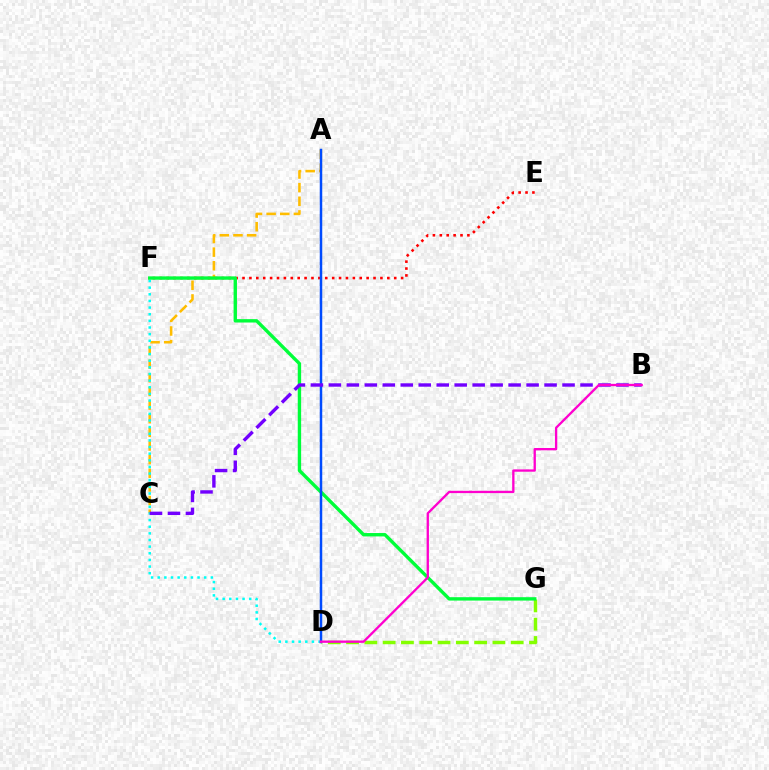{('D', 'G'): [{'color': '#84ff00', 'line_style': 'dashed', 'thickness': 2.49}], ('A', 'C'): [{'color': '#ffbd00', 'line_style': 'dashed', 'thickness': 1.85}], ('D', 'F'): [{'color': '#00fff6', 'line_style': 'dotted', 'thickness': 1.8}], ('E', 'F'): [{'color': '#ff0000', 'line_style': 'dotted', 'thickness': 1.87}], ('F', 'G'): [{'color': '#00ff39', 'line_style': 'solid', 'thickness': 2.44}], ('A', 'D'): [{'color': '#004bff', 'line_style': 'solid', 'thickness': 1.79}], ('B', 'C'): [{'color': '#7200ff', 'line_style': 'dashed', 'thickness': 2.44}], ('B', 'D'): [{'color': '#ff00cf', 'line_style': 'solid', 'thickness': 1.67}]}